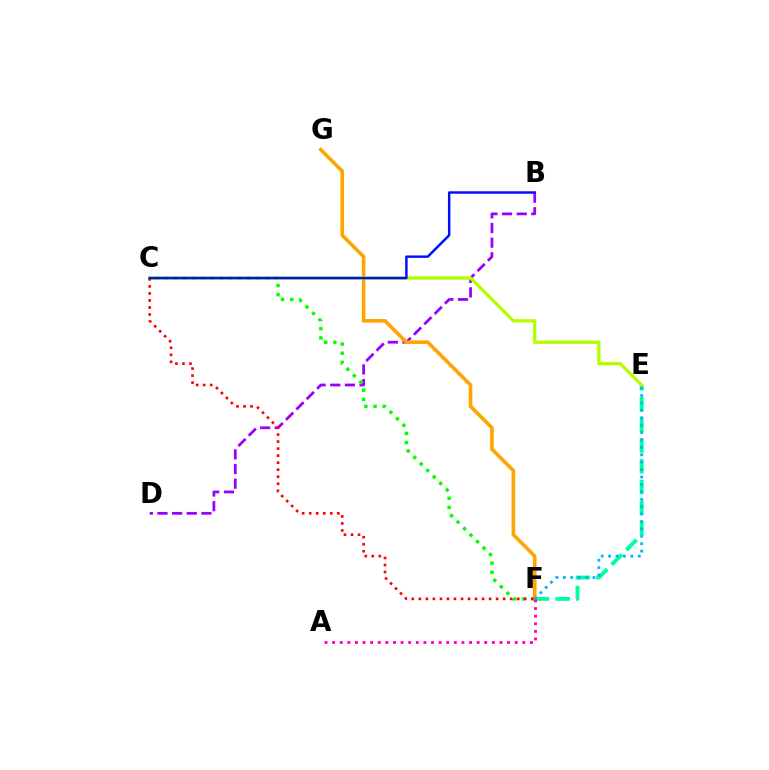{('B', 'D'): [{'color': '#9b00ff', 'line_style': 'dashed', 'thickness': 1.99}], ('E', 'F'): [{'color': '#00ff9d', 'line_style': 'dashed', 'thickness': 2.82}, {'color': '#00b5ff', 'line_style': 'dotted', 'thickness': 2.01}], ('C', 'F'): [{'color': '#08ff00', 'line_style': 'dotted', 'thickness': 2.49}, {'color': '#ff0000', 'line_style': 'dotted', 'thickness': 1.91}], ('F', 'G'): [{'color': '#ffa500', 'line_style': 'solid', 'thickness': 2.62}], ('C', 'E'): [{'color': '#b3ff00', 'line_style': 'solid', 'thickness': 2.41}], ('A', 'F'): [{'color': '#ff00bd', 'line_style': 'dotted', 'thickness': 2.07}], ('B', 'C'): [{'color': '#0010ff', 'line_style': 'solid', 'thickness': 1.78}]}